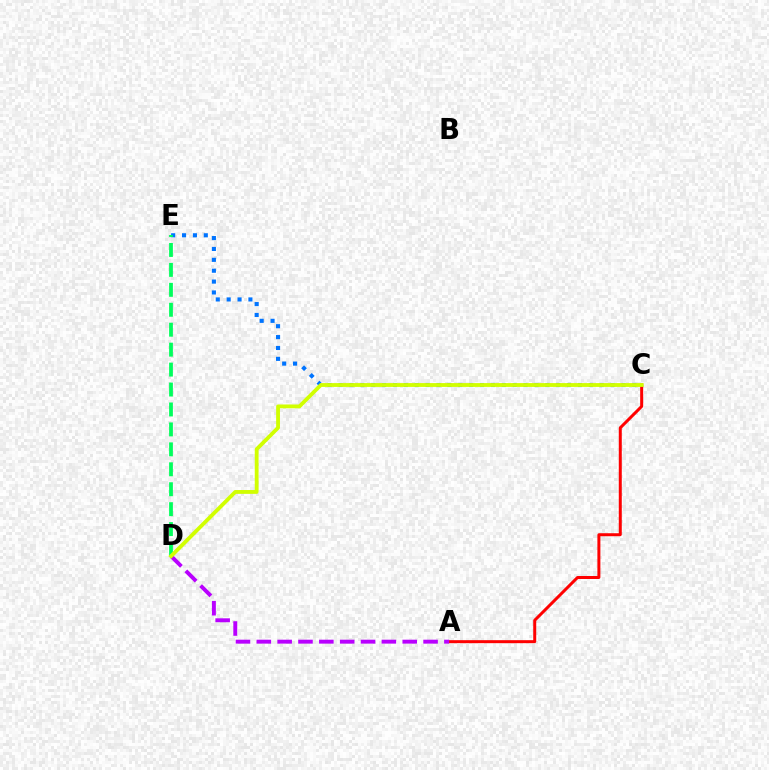{('C', 'E'): [{'color': '#0074ff', 'line_style': 'dotted', 'thickness': 2.96}], ('A', 'C'): [{'color': '#ff0000', 'line_style': 'solid', 'thickness': 2.16}], ('D', 'E'): [{'color': '#00ff5c', 'line_style': 'dashed', 'thickness': 2.71}], ('A', 'D'): [{'color': '#b900ff', 'line_style': 'dashed', 'thickness': 2.83}], ('C', 'D'): [{'color': '#d1ff00', 'line_style': 'solid', 'thickness': 2.76}]}